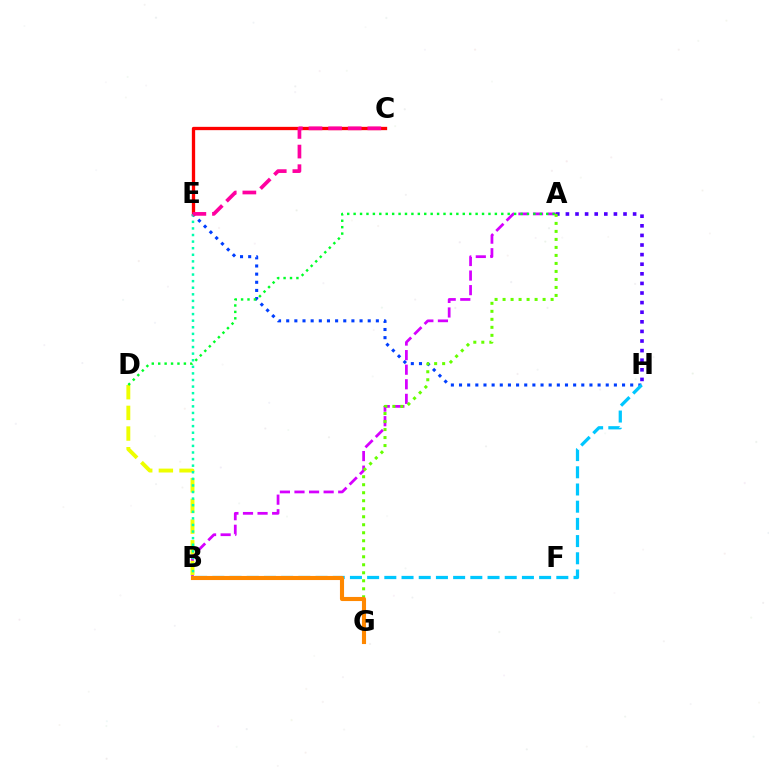{('E', 'H'): [{'color': '#003fff', 'line_style': 'dotted', 'thickness': 2.21}], ('A', 'B'): [{'color': '#d600ff', 'line_style': 'dashed', 'thickness': 1.98}], ('C', 'E'): [{'color': '#ff0000', 'line_style': 'solid', 'thickness': 2.38}, {'color': '#ff00a0', 'line_style': 'dashed', 'thickness': 2.67}], ('B', 'H'): [{'color': '#00c7ff', 'line_style': 'dashed', 'thickness': 2.34}], ('B', 'D'): [{'color': '#eeff00', 'line_style': 'dashed', 'thickness': 2.81}], ('B', 'E'): [{'color': '#00ffaf', 'line_style': 'dotted', 'thickness': 1.79}], ('A', 'D'): [{'color': '#00ff27', 'line_style': 'dotted', 'thickness': 1.74}], ('A', 'H'): [{'color': '#4f00ff', 'line_style': 'dotted', 'thickness': 2.61}], ('A', 'G'): [{'color': '#66ff00', 'line_style': 'dotted', 'thickness': 2.17}], ('B', 'G'): [{'color': '#ff8800', 'line_style': 'solid', 'thickness': 2.95}]}